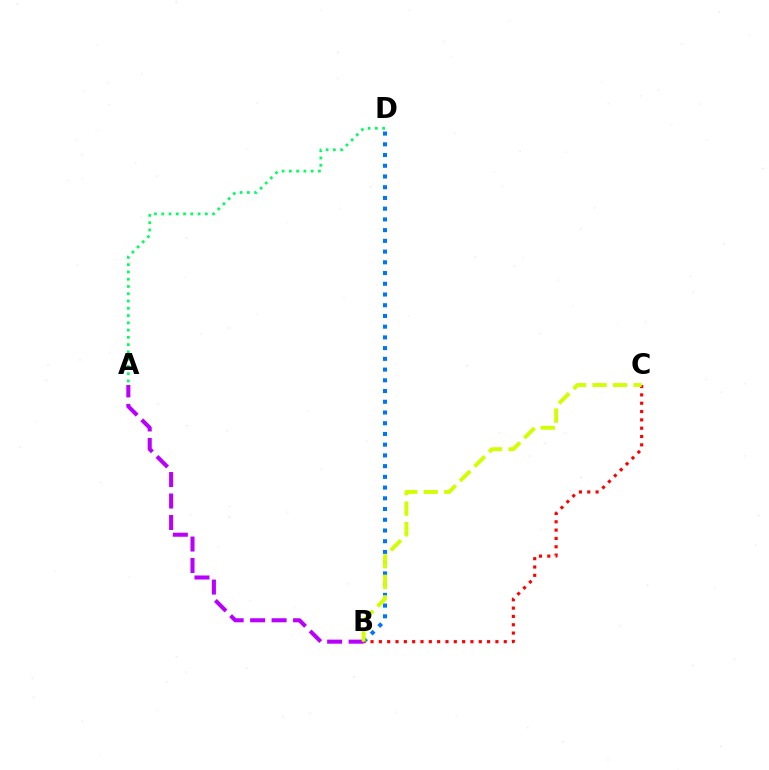{('A', 'B'): [{'color': '#b900ff', 'line_style': 'dashed', 'thickness': 2.92}], ('A', 'D'): [{'color': '#00ff5c', 'line_style': 'dotted', 'thickness': 1.97}], ('B', 'D'): [{'color': '#0074ff', 'line_style': 'dotted', 'thickness': 2.91}], ('B', 'C'): [{'color': '#ff0000', 'line_style': 'dotted', 'thickness': 2.26}, {'color': '#d1ff00', 'line_style': 'dashed', 'thickness': 2.79}]}